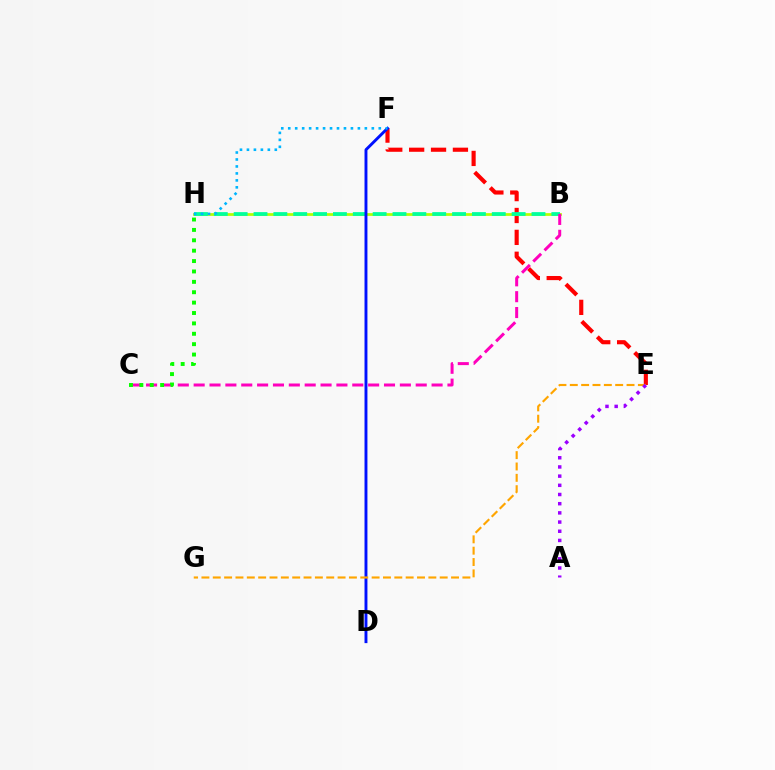{('E', 'F'): [{'color': '#ff0000', 'line_style': 'dashed', 'thickness': 2.97}], ('B', 'H'): [{'color': '#b3ff00', 'line_style': 'solid', 'thickness': 1.97}, {'color': '#00ff9d', 'line_style': 'dashed', 'thickness': 2.7}], ('D', 'F'): [{'color': '#0010ff', 'line_style': 'solid', 'thickness': 2.09}], ('B', 'C'): [{'color': '#ff00bd', 'line_style': 'dashed', 'thickness': 2.15}], ('F', 'H'): [{'color': '#00b5ff', 'line_style': 'dotted', 'thickness': 1.89}], ('E', 'G'): [{'color': '#ffa500', 'line_style': 'dashed', 'thickness': 1.54}], ('C', 'H'): [{'color': '#08ff00', 'line_style': 'dotted', 'thickness': 2.82}], ('A', 'E'): [{'color': '#9b00ff', 'line_style': 'dotted', 'thickness': 2.5}]}